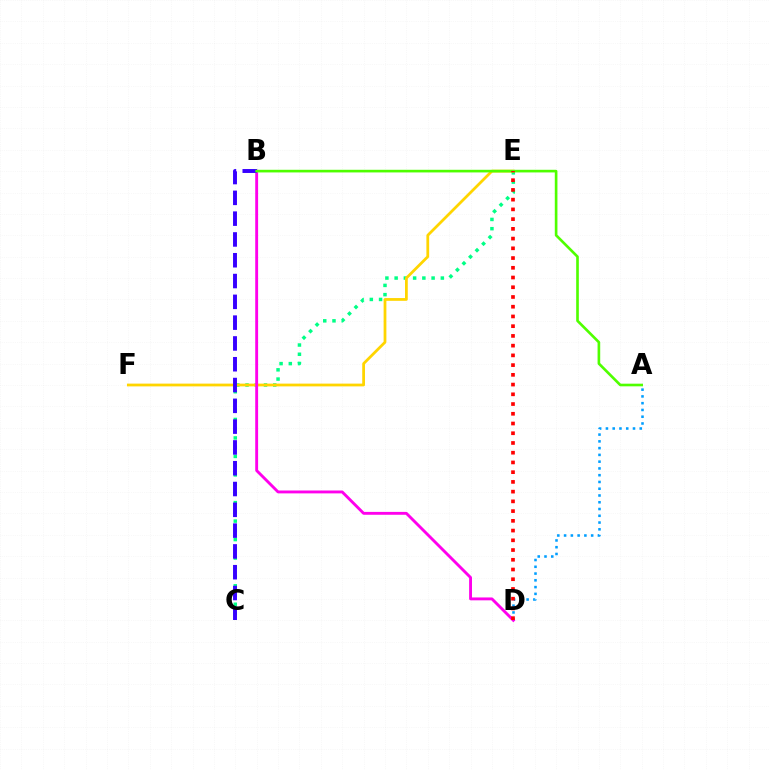{('C', 'E'): [{'color': '#00ff86', 'line_style': 'dotted', 'thickness': 2.51}], ('A', 'D'): [{'color': '#009eff', 'line_style': 'dotted', 'thickness': 1.84}], ('E', 'F'): [{'color': '#ffd500', 'line_style': 'solid', 'thickness': 1.99}], ('B', 'D'): [{'color': '#ff00ed', 'line_style': 'solid', 'thickness': 2.07}], ('B', 'C'): [{'color': '#3700ff', 'line_style': 'dashed', 'thickness': 2.83}], ('A', 'B'): [{'color': '#4fff00', 'line_style': 'solid', 'thickness': 1.9}], ('D', 'E'): [{'color': '#ff0000', 'line_style': 'dotted', 'thickness': 2.64}]}